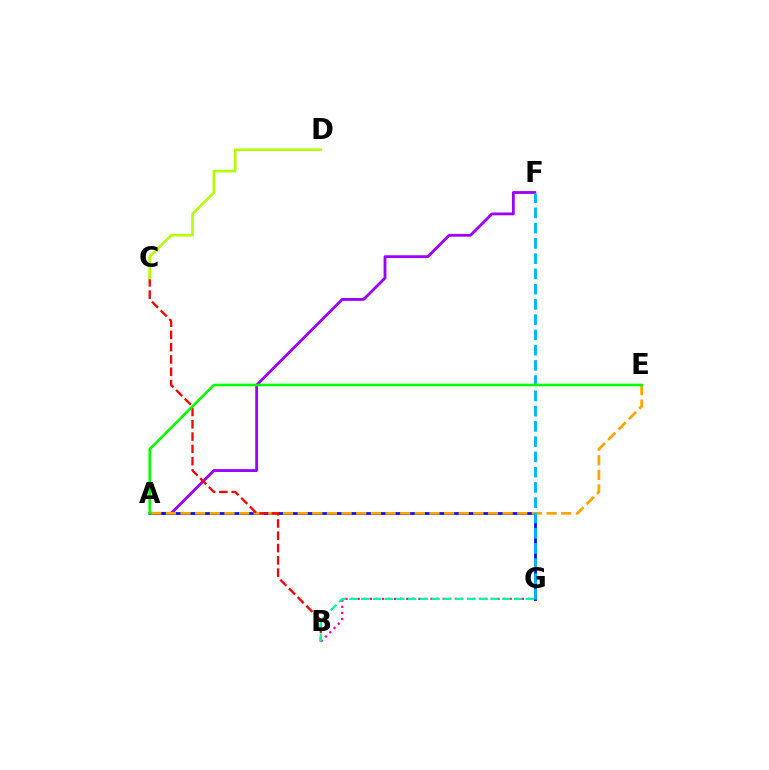{('A', 'F'): [{'color': '#9b00ff', 'line_style': 'solid', 'thickness': 2.03}], ('B', 'G'): [{'color': '#ff00bd', 'line_style': 'dotted', 'thickness': 1.65}, {'color': '#00ff9d', 'line_style': 'dashed', 'thickness': 1.6}], ('A', 'G'): [{'color': '#0010ff', 'line_style': 'solid', 'thickness': 1.99}], ('A', 'E'): [{'color': '#ffa500', 'line_style': 'dashed', 'thickness': 1.99}, {'color': '#08ff00', 'line_style': 'solid', 'thickness': 1.87}], ('F', 'G'): [{'color': '#00b5ff', 'line_style': 'dashed', 'thickness': 2.07}], ('B', 'C'): [{'color': '#ff0000', 'line_style': 'dashed', 'thickness': 1.67}], ('C', 'D'): [{'color': '#b3ff00', 'line_style': 'solid', 'thickness': 1.87}]}